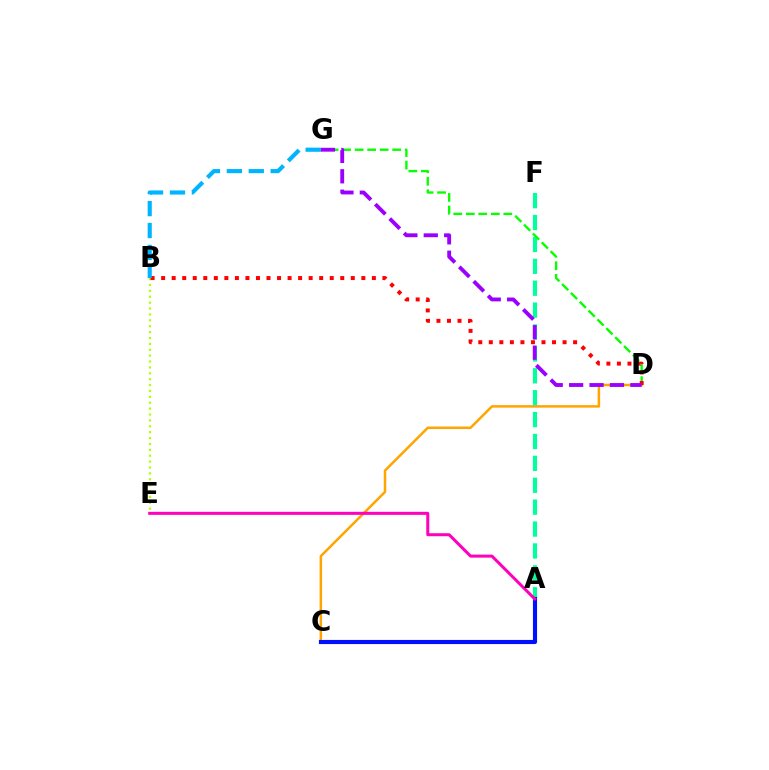{('C', 'D'): [{'color': '#ffa500', 'line_style': 'solid', 'thickness': 1.8}], ('A', 'F'): [{'color': '#00ff9d', 'line_style': 'dashed', 'thickness': 2.97}], ('B', 'E'): [{'color': '#b3ff00', 'line_style': 'dotted', 'thickness': 1.6}], ('D', 'G'): [{'color': '#08ff00', 'line_style': 'dashed', 'thickness': 1.7}, {'color': '#9b00ff', 'line_style': 'dashed', 'thickness': 2.77}], ('B', 'D'): [{'color': '#ff0000', 'line_style': 'dotted', 'thickness': 2.86}], ('B', 'G'): [{'color': '#00b5ff', 'line_style': 'dashed', 'thickness': 2.98}], ('A', 'C'): [{'color': '#0010ff', 'line_style': 'solid', 'thickness': 2.97}], ('A', 'E'): [{'color': '#ff00bd', 'line_style': 'solid', 'thickness': 2.18}]}